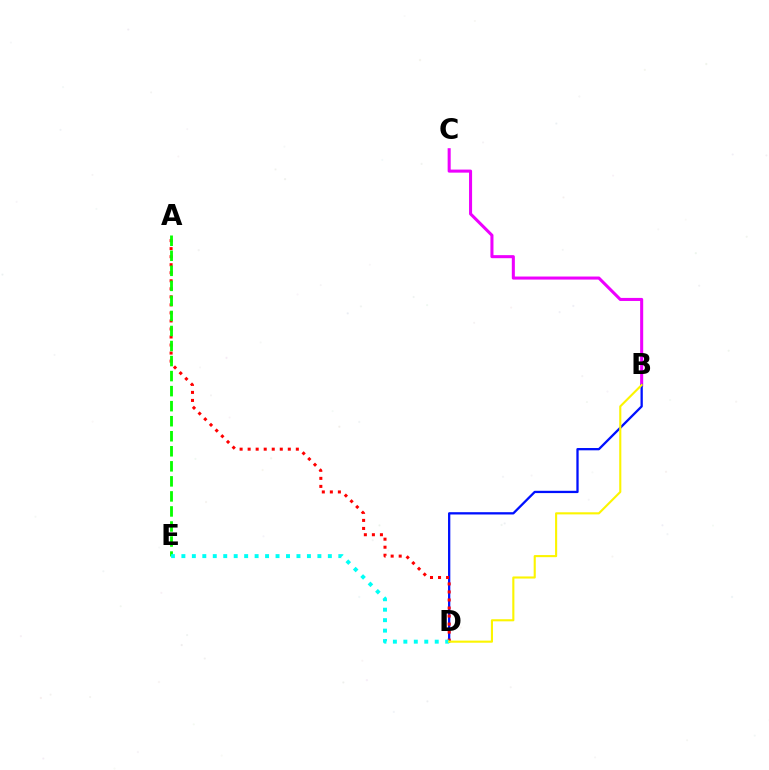{('B', 'C'): [{'color': '#ee00ff', 'line_style': 'solid', 'thickness': 2.2}], ('B', 'D'): [{'color': '#0010ff', 'line_style': 'solid', 'thickness': 1.65}, {'color': '#fcf500', 'line_style': 'solid', 'thickness': 1.52}], ('A', 'D'): [{'color': '#ff0000', 'line_style': 'dotted', 'thickness': 2.18}], ('A', 'E'): [{'color': '#08ff00', 'line_style': 'dashed', 'thickness': 2.04}], ('D', 'E'): [{'color': '#00fff6', 'line_style': 'dotted', 'thickness': 2.84}]}